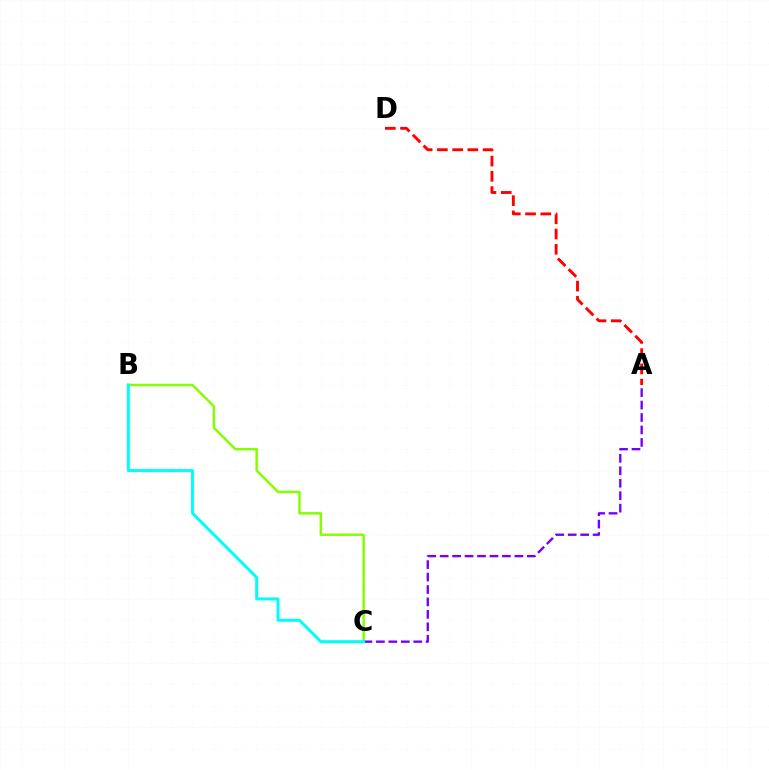{('B', 'C'): [{'color': '#84ff00', 'line_style': 'solid', 'thickness': 1.78}, {'color': '#00fff6', 'line_style': 'solid', 'thickness': 2.16}], ('A', 'D'): [{'color': '#ff0000', 'line_style': 'dashed', 'thickness': 2.07}], ('A', 'C'): [{'color': '#7200ff', 'line_style': 'dashed', 'thickness': 1.69}]}